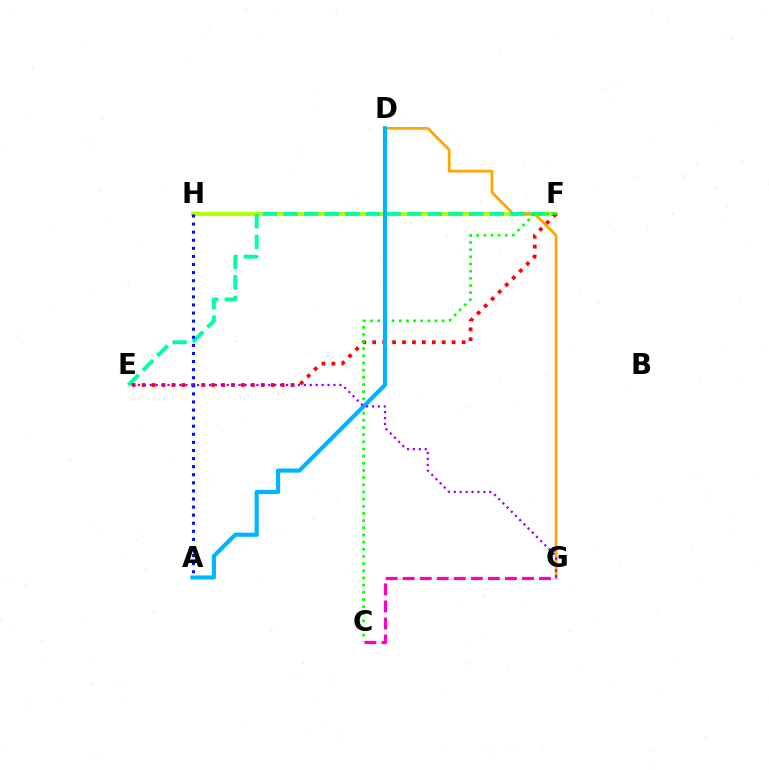{('F', 'H'): [{'color': '#b3ff00', 'line_style': 'solid', 'thickness': 2.9}], ('D', 'G'): [{'color': '#ffa500', 'line_style': 'solid', 'thickness': 1.98}], ('E', 'F'): [{'color': '#00ff9d', 'line_style': 'dashed', 'thickness': 2.8}, {'color': '#ff0000', 'line_style': 'dotted', 'thickness': 2.7}], ('C', 'F'): [{'color': '#08ff00', 'line_style': 'dotted', 'thickness': 1.95}], ('A', 'H'): [{'color': '#0010ff', 'line_style': 'dotted', 'thickness': 2.2}], ('C', 'G'): [{'color': '#ff00bd', 'line_style': 'dashed', 'thickness': 2.31}], ('A', 'D'): [{'color': '#00b5ff', 'line_style': 'solid', 'thickness': 2.99}], ('E', 'G'): [{'color': '#9b00ff', 'line_style': 'dotted', 'thickness': 1.61}]}